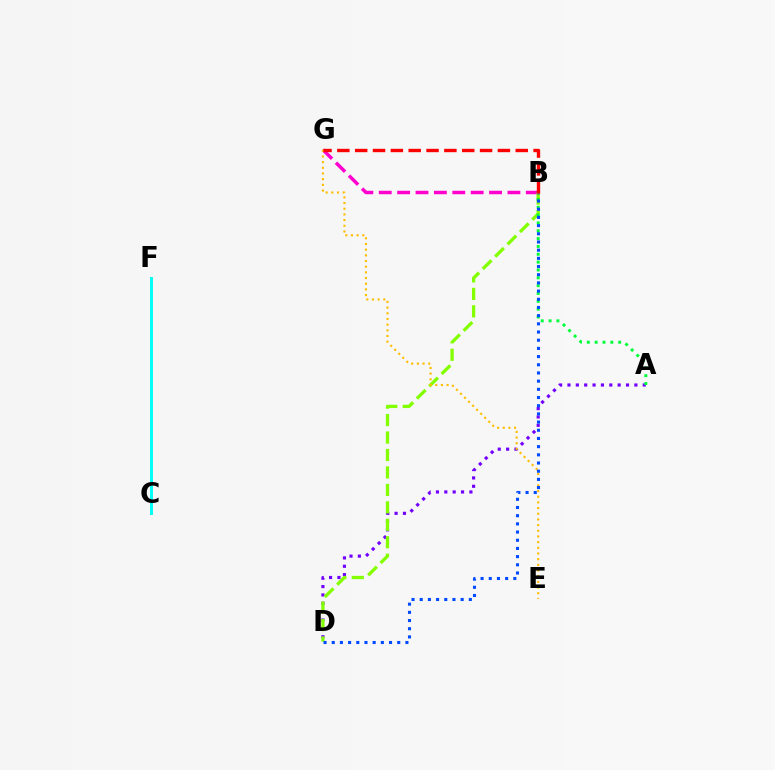{('A', 'D'): [{'color': '#7200ff', 'line_style': 'dotted', 'thickness': 2.27}], ('B', 'G'): [{'color': '#ff00cf', 'line_style': 'dashed', 'thickness': 2.5}, {'color': '#ff0000', 'line_style': 'dashed', 'thickness': 2.42}], ('B', 'D'): [{'color': '#84ff00', 'line_style': 'dashed', 'thickness': 2.37}, {'color': '#004bff', 'line_style': 'dotted', 'thickness': 2.22}], ('E', 'G'): [{'color': '#ffbd00', 'line_style': 'dotted', 'thickness': 1.54}], ('C', 'F'): [{'color': '#00fff6', 'line_style': 'solid', 'thickness': 2.12}], ('A', 'B'): [{'color': '#00ff39', 'line_style': 'dotted', 'thickness': 2.13}]}